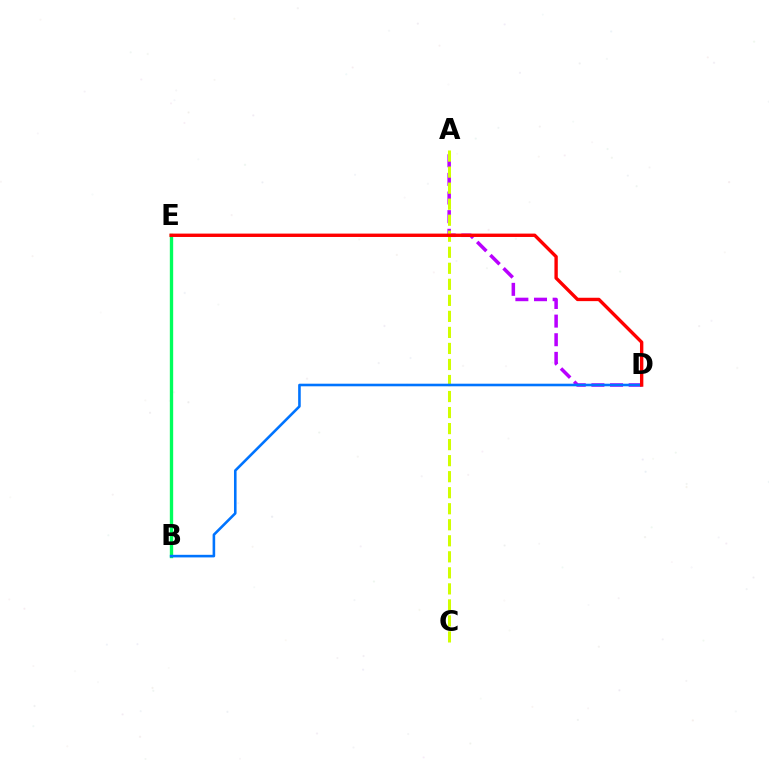{('A', 'D'): [{'color': '#b900ff', 'line_style': 'dashed', 'thickness': 2.53}], ('A', 'C'): [{'color': '#d1ff00', 'line_style': 'dashed', 'thickness': 2.18}], ('B', 'E'): [{'color': '#00ff5c', 'line_style': 'solid', 'thickness': 2.41}], ('B', 'D'): [{'color': '#0074ff', 'line_style': 'solid', 'thickness': 1.87}], ('D', 'E'): [{'color': '#ff0000', 'line_style': 'solid', 'thickness': 2.43}]}